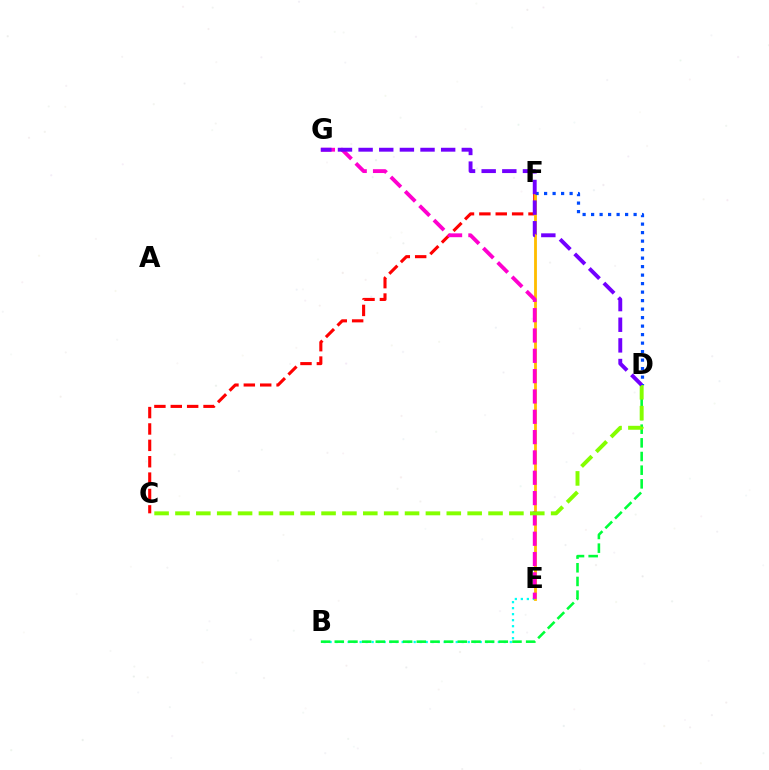{('C', 'F'): [{'color': '#ff0000', 'line_style': 'dashed', 'thickness': 2.23}], ('B', 'E'): [{'color': '#00fff6', 'line_style': 'dotted', 'thickness': 1.63}], ('E', 'F'): [{'color': '#ffbd00', 'line_style': 'solid', 'thickness': 2.03}], ('D', 'F'): [{'color': '#004bff', 'line_style': 'dotted', 'thickness': 2.31}], ('E', 'G'): [{'color': '#ff00cf', 'line_style': 'dashed', 'thickness': 2.76}], ('B', 'D'): [{'color': '#00ff39', 'line_style': 'dashed', 'thickness': 1.86}], ('C', 'D'): [{'color': '#84ff00', 'line_style': 'dashed', 'thickness': 2.84}], ('D', 'G'): [{'color': '#7200ff', 'line_style': 'dashed', 'thickness': 2.8}]}